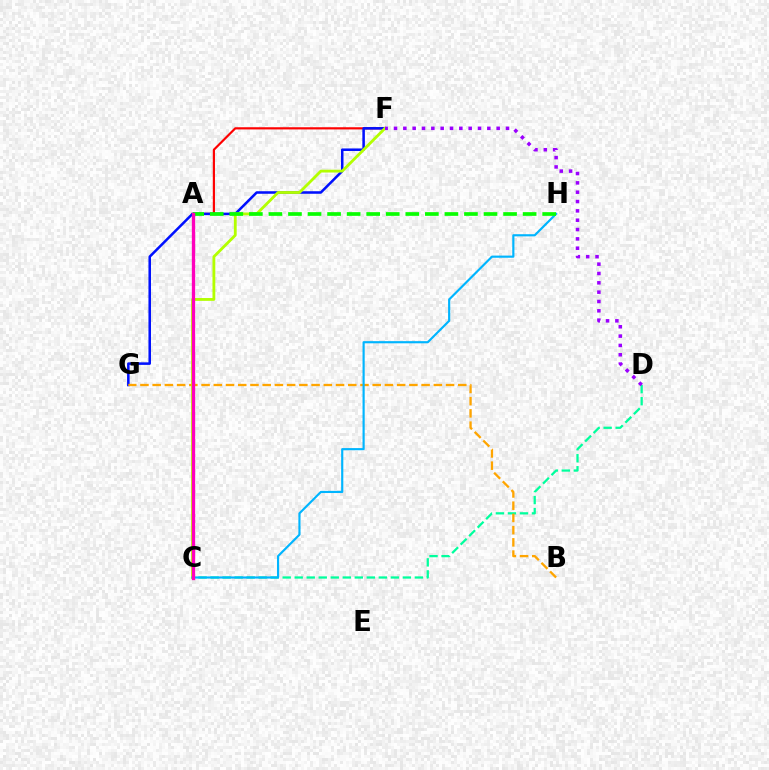{('A', 'F'): [{'color': '#ff0000', 'line_style': 'solid', 'thickness': 1.57}], ('F', 'G'): [{'color': '#0010ff', 'line_style': 'solid', 'thickness': 1.83}], ('C', 'D'): [{'color': '#00ff9d', 'line_style': 'dashed', 'thickness': 1.63}], ('B', 'G'): [{'color': '#ffa500', 'line_style': 'dashed', 'thickness': 1.66}], ('C', 'F'): [{'color': '#b3ff00', 'line_style': 'solid', 'thickness': 2.03}], ('C', 'H'): [{'color': '#00b5ff', 'line_style': 'solid', 'thickness': 1.55}], ('A', 'H'): [{'color': '#08ff00', 'line_style': 'dashed', 'thickness': 2.66}], ('D', 'F'): [{'color': '#9b00ff', 'line_style': 'dotted', 'thickness': 2.54}], ('A', 'C'): [{'color': '#ff00bd', 'line_style': 'solid', 'thickness': 2.39}]}